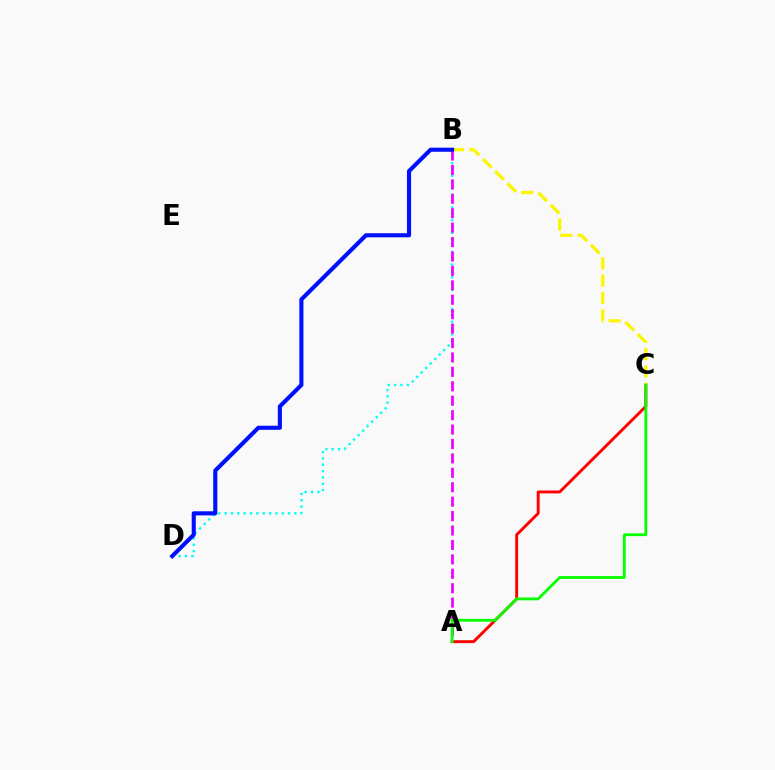{('B', 'D'): [{'color': '#00fff6', 'line_style': 'dotted', 'thickness': 1.72}, {'color': '#0010ff', 'line_style': 'solid', 'thickness': 2.96}], ('A', 'C'): [{'color': '#ff0000', 'line_style': 'solid', 'thickness': 2.1}, {'color': '#08ff00', 'line_style': 'solid', 'thickness': 2.03}], ('A', 'B'): [{'color': '#ee00ff', 'line_style': 'dashed', 'thickness': 1.96}], ('B', 'C'): [{'color': '#fcf500', 'line_style': 'dashed', 'thickness': 2.35}]}